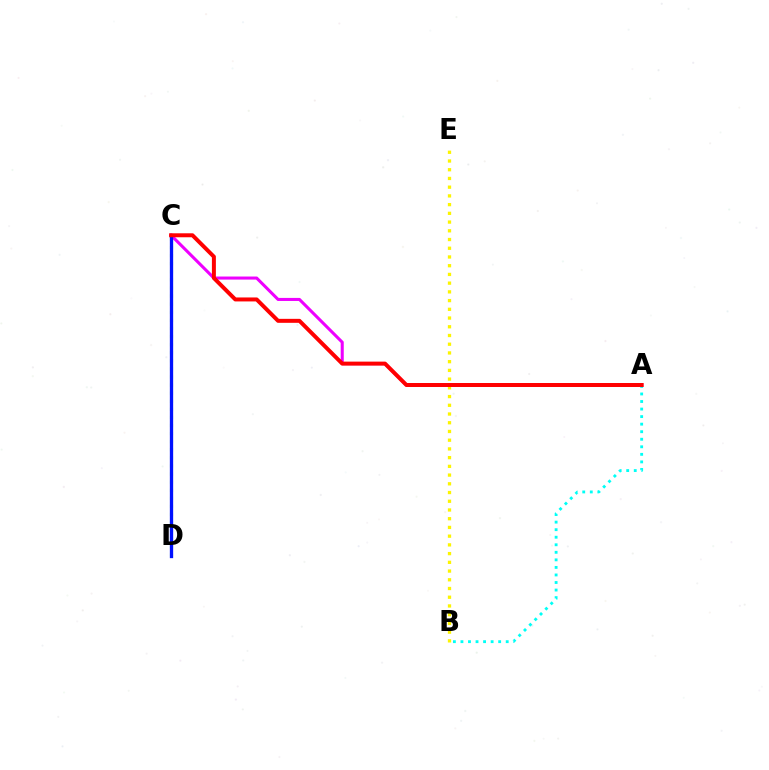{('C', 'D'): [{'color': '#08ff00', 'line_style': 'dotted', 'thickness': 2.2}, {'color': '#0010ff', 'line_style': 'solid', 'thickness': 2.39}], ('A', 'C'): [{'color': '#ee00ff', 'line_style': 'solid', 'thickness': 2.2}, {'color': '#ff0000', 'line_style': 'solid', 'thickness': 2.86}], ('B', 'E'): [{'color': '#fcf500', 'line_style': 'dotted', 'thickness': 2.37}], ('A', 'B'): [{'color': '#00fff6', 'line_style': 'dotted', 'thickness': 2.05}]}